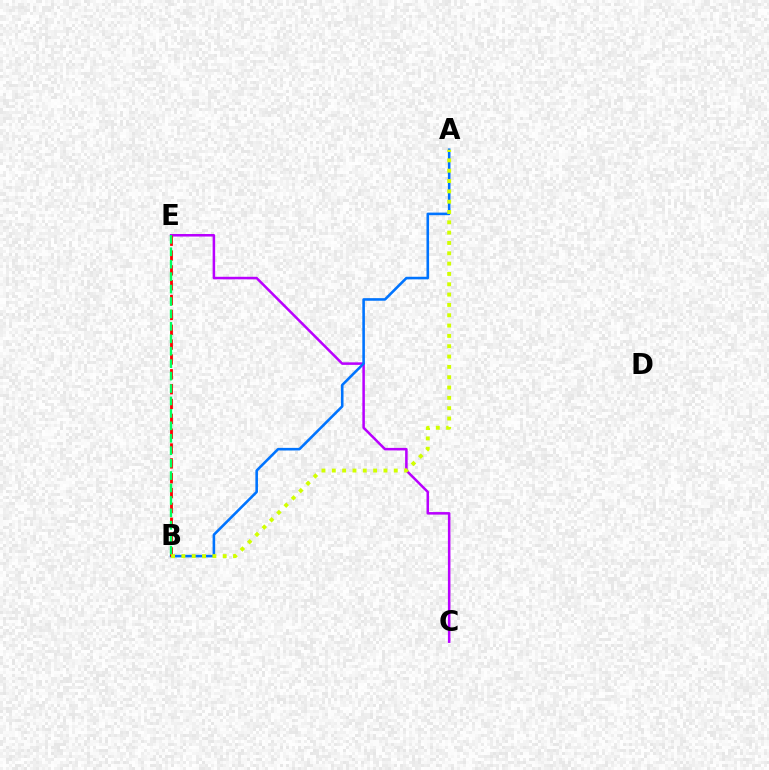{('C', 'E'): [{'color': '#b900ff', 'line_style': 'solid', 'thickness': 1.82}], ('A', 'B'): [{'color': '#0074ff', 'line_style': 'solid', 'thickness': 1.86}, {'color': '#d1ff00', 'line_style': 'dotted', 'thickness': 2.81}], ('B', 'E'): [{'color': '#ff0000', 'line_style': 'dashed', 'thickness': 2.02}, {'color': '#00ff5c', 'line_style': 'dashed', 'thickness': 1.69}]}